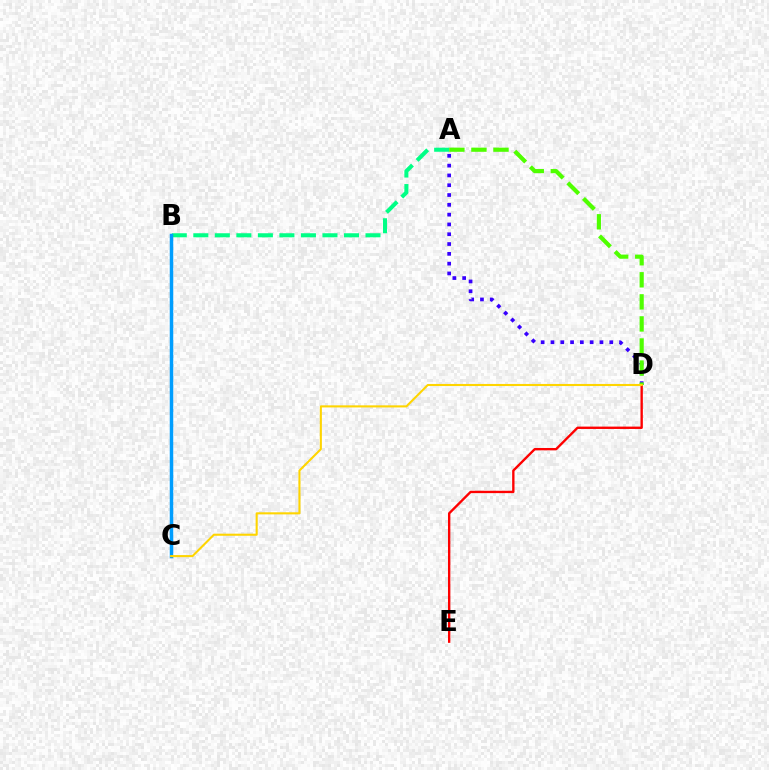{('A', 'B'): [{'color': '#00ff86', 'line_style': 'dashed', 'thickness': 2.92}], ('A', 'D'): [{'color': '#3700ff', 'line_style': 'dotted', 'thickness': 2.66}, {'color': '#4fff00', 'line_style': 'dashed', 'thickness': 3.0}], ('B', 'C'): [{'color': '#ff00ed', 'line_style': 'dashed', 'thickness': 1.87}, {'color': '#009eff', 'line_style': 'solid', 'thickness': 2.51}], ('D', 'E'): [{'color': '#ff0000', 'line_style': 'solid', 'thickness': 1.7}], ('C', 'D'): [{'color': '#ffd500', 'line_style': 'solid', 'thickness': 1.51}]}